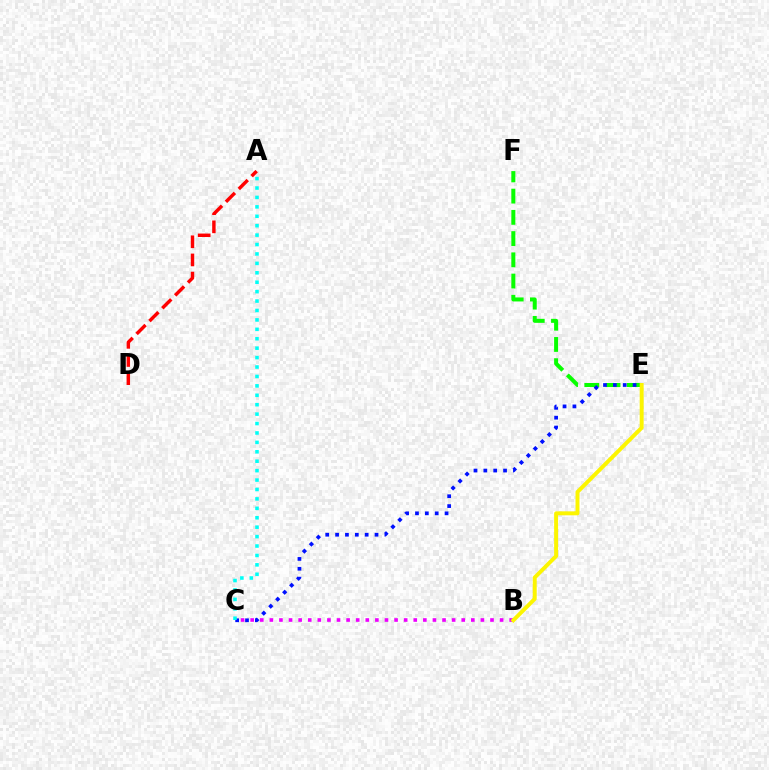{('B', 'C'): [{'color': '#ee00ff', 'line_style': 'dotted', 'thickness': 2.61}], ('E', 'F'): [{'color': '#08ff00', 'line_style': 'dashed', 'thickness': 2.88}], ('A', 'D'): [{'color': '#ff0000', 'line_style': 'dashed', 'thickness': 2.47}], ('B', 'E'): [{'color': '#fcf500', 'line_style': 'solid', 'thickness': 2.85}], ('C', 'E'): [{'color': '#0010ff', 'line_style': 'dotted', 'thickness': 2.68}], ('A', 'C'): [{'color': '#00fff6', 'line_style': 'dotted', 'thickness': 2.56}]}